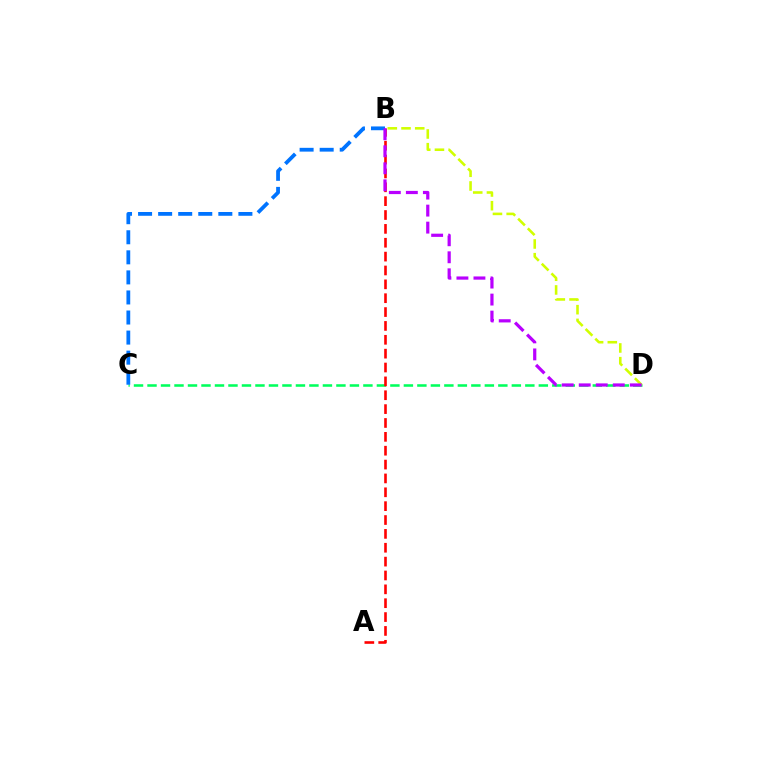{('C', 'D'): [{'color': '#00ff5c', 'line_style': 'dashed', 'thickness': 1.83}], ('B', 'D'): [{'color': '#d1ff00', 'line_style': 'dashed', 'thickness': 1.86}, {'color': '#b900ff', 'line_style': 'dashed', 'thickness': 2.31}], ('A', 'B'): [{'color': '#ff0000', 'line_style': 'dashed', 'thickness': 1.88}], ('B', 'C'): [{'color': '#0074ff', 'line_style': 'dashed', 'thickness': 2.73}]}